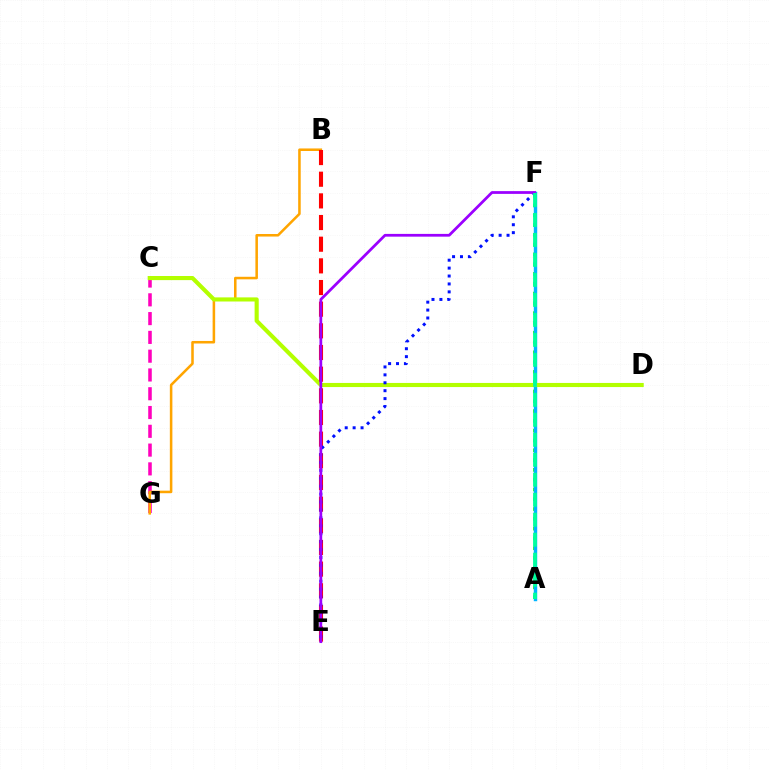{('A', 'F'): [{'color': '#08ff00', 'line_style': 'dotted', 'thickness': 2.66}, {'color': '#00b5ff', 'line_style': 'solid', 'thickness': 2.47}, {'color': '#00ff9d', 'line_style': 'dashed', 'thickness': 2.72}], ('C', 'G'): [{'color': '#ff00bd', 'line_style': 'dashed', 'thickness': 2.55}], ('B', 'G'): [{'color': '#ffa500', 'line_style': 'solid', 'thickness': 1.83}], ('C', 'D'): [{'color': '#b3ff00', 'line_style': 'solid', 'thickness': 2.96}], ('B', 'E'): [{'color': '#ff0000', 'line_style': 'dashed', 'thickness': 2.94}], ('E', 'F'): [{'color': '#0010ff', 'line_style': 'dotted', 'thickness': 2.15}, {'color': '#9b00ff', 'line_style': 'solid', 'thickness': 1.99}]}